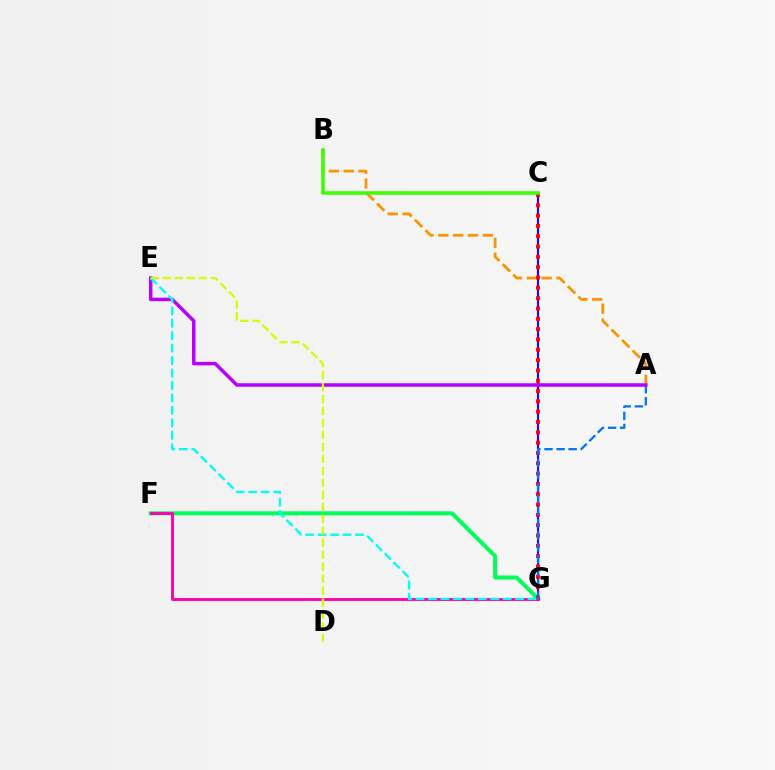{('F', 'G'): [{'color': '#00ff5c', 'line_style': 'solid', 'thickness': 2.9}, {'color': '#ff00ac', 'line_style': 'solid', 'thickness': 2.06}], ('A', 'B'): [{'color': '#ff9400', 'line_style': 'dashed', 'thickness': 2.02}], ('C', 'G'): [{'color': '#2500ff', 'line_style': 'solid', 'thickness': 1.54}, {'color': '#ff0000', 'line_style': 'dotted', 'thickness': 2.8}], ('B', 'C'): [{'color': '#3dff00', 'line_style': 'solid', 'thickness': 2.57}], ('A', 'G'): [{'color': '#0074ff', 'line_style': 'dashed', 'thickness': 1.64}], ('A', 'E'): [{'color': '#b900ff', 'line_style': 'solid', 'thickness': 2.51}], ('E', 'G'): [{'color': '#00fff6', 'line_style': 'dashed', 'thickness': 1.69}], ('D', 'E'): [{'color': '#d1ff00', 'line_style': 'dashed', 'thickness': 1.63}]}